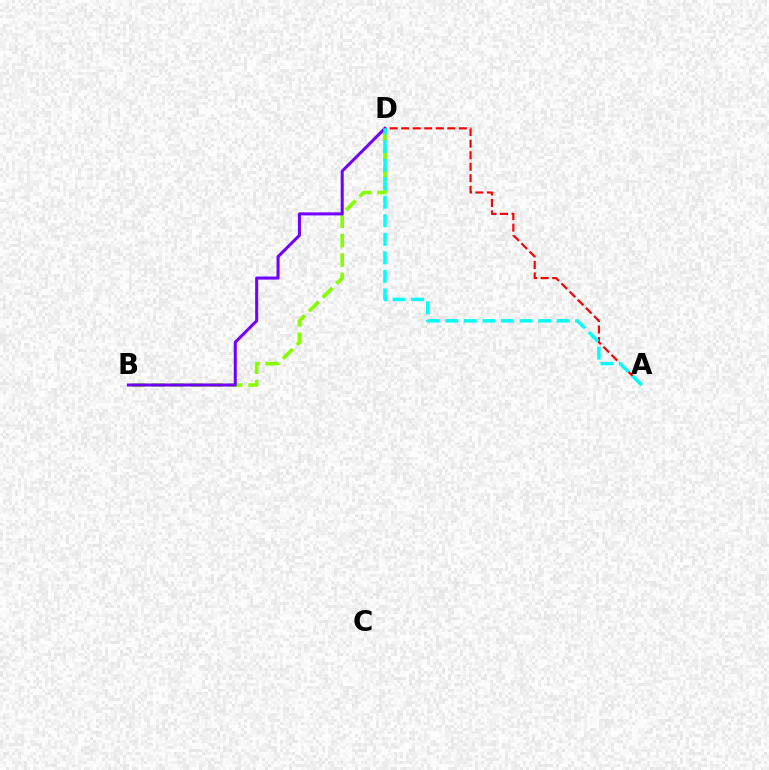{('B', 'D'): [{'color': '#84ff00', 'line_style': 'dashed', 'thickness': 2.63}, {'color': '#7200ff', 'line_style': 'solid', 'thickness': 2.19}], ('A', 'D'): [{'color': '#ff0000', 'line_style': 'dashed', 'thickness': 1.57}, {'color': '#00fff6', 'line_style': 'dashed', 'thickness': 2.52}]}